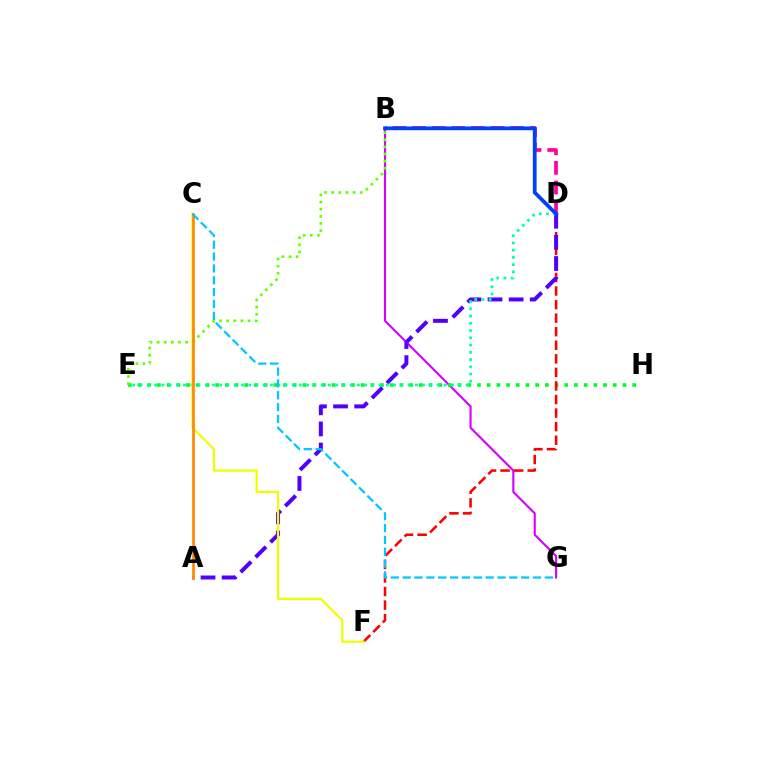{('B', 'G'): [{'color': '#d600ff', 'line_style': 'solid', 'thickness': 1.53}], ('E', 'H'): [{'color': '#00ff27', 'line_style': 'dotted', 'thickness': 2.64}], ('D', 'F'): [{'color': '#ff0000', 'line_style': 'dashed', 'thickness': 1.84}], ('B', 'D'): [{'color': '#ff00a0', 'line_style': 'dashed', 'thickness': 2.67}, {'color': '#003fff', 'line_style': 'solid', 'thickness': 2.7}], ('A', 'D'): [{'color': '#4f00ff', 'line_style': 'dashed', 'thickness': 2.87}], ('D', 'E'): [{'color': '#00ffaf', 'line_style': 'dotted', 'thickness': 1.97}], ('C', 'F'): [{'color': '#eeff00', 'line_style': 'solid', 'thickness': 1.61}], ('B', 'E'): [{'color': '#66ff00', 'line_style': 'dotted', 'thickness': 1.94}], ('A', 'C'): [{'color': '#ff8800', 'line_style': 'solid', 'thickness': 1.92}], ('C', 'G'): [{'color': '#00c7ff', 'line_style': 'dashed', 'thickness': 1.61}]}